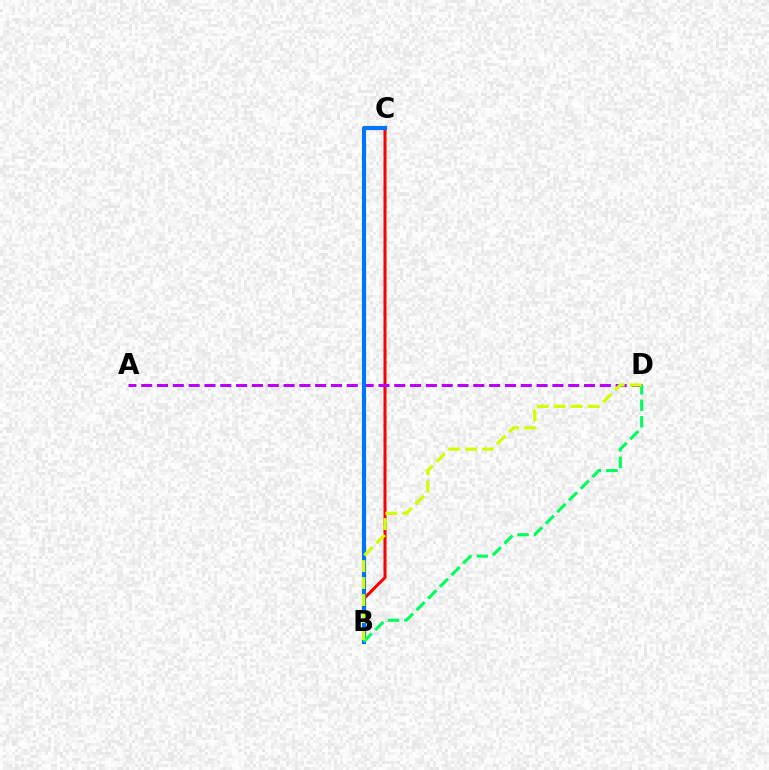{('B', 'C'): [{'color': '#ff0000', 'line_style': 'solid', 'thickness': 2.18}, {'color': '#0074ff', 'line_style': 'solid', 'thickness': 2.97}], ('A', 'D'): [{'color': '#b900ff', 'line_style': 'dashed', 'thickness': 2.15}], ('B', 'D'): [{'color': '#00ff5c', 'line_style': 'dashed', 'thickness': 2.24}, {'color': '#d1ff00', 'line_style': 'dashed', 'thickness': 2.31}]}